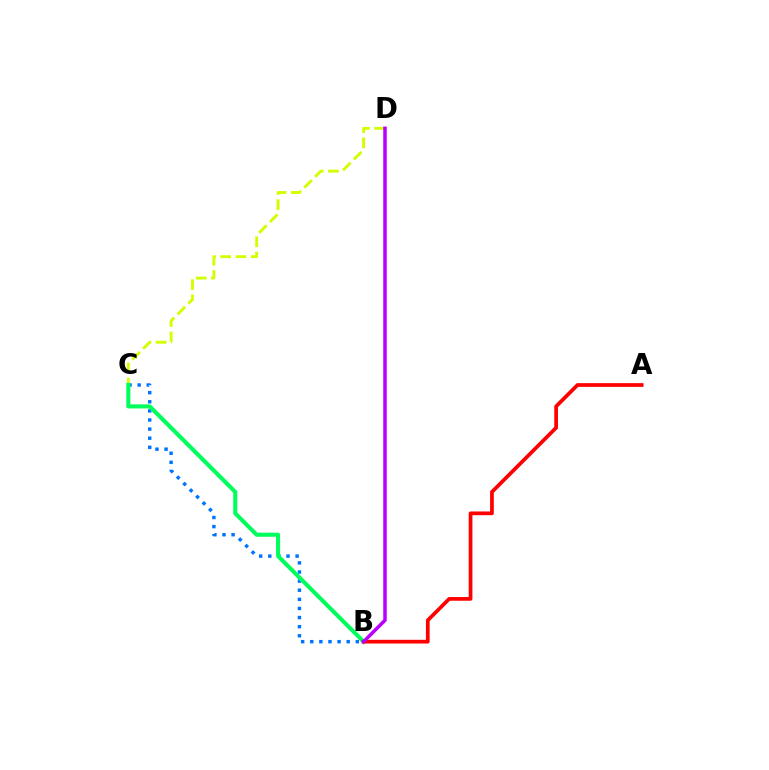{('B', 'C'): [{'color': '#0074ff', 'line_style': 'dotted', 'thickness': 2.47}, {'color': '#00ff5c', 'line_style': 'solid', 'thickness': 2.94}], ('C', 'D'): [{'color': '#d1ff00', 'line_style': 'dashed', 'thickness': 2.08}], ('A', 'B'): [{'color': '#ff0000', 'line_style': 'solid', 'thickness': 2.68}], ('B', 'D'): [{'color': '#b900ff', 'line_style': 'solid', 'thickness': 2.53}]}